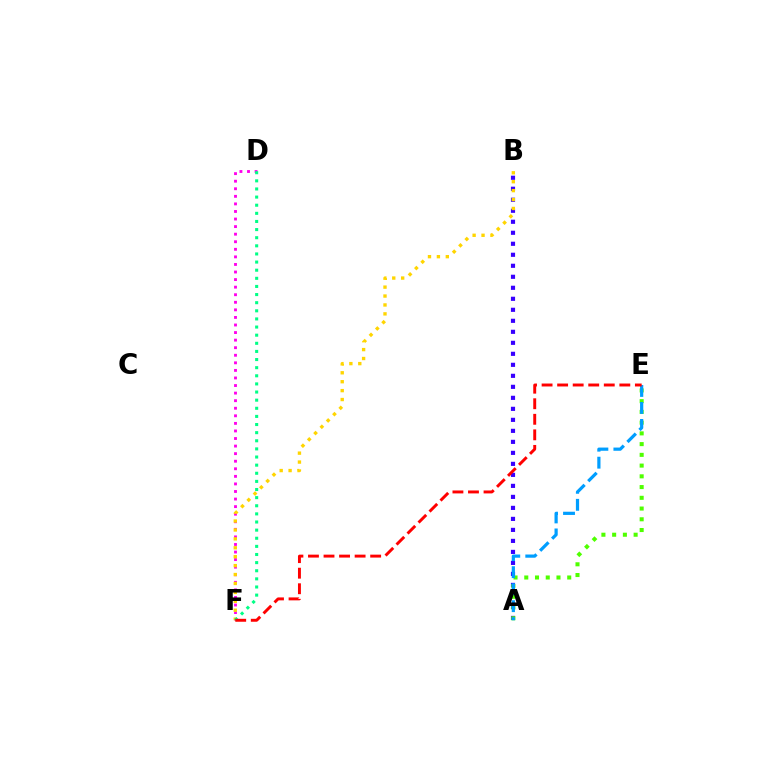{('A', 'B'): [{'color': '#3700ff', 'line_style': 'dotted', 'thickness': 2.99}], ('D', 'F'): [{'color': '#ff00ed', 'line_style': 'dotted', 'thickness': 2.06}, {'color': '#00ff86', 'line_style': 'dotted', 'thickness': 2.21}], ('B', 'F'): [{'color': '#ffd500', 'line_style': 'dotted', 'thickness': 2.42}], ('A', 'E'): [{'color': '#4fff00', 'line_style': 'dotted', 'thickness': 2.92}, {'color': '#009eff', 'line_style': 'dashed', 'thickness': 2.31}], ('E', 'F'): [{'color': '#ff0000', 'line_style': 'dashed', 'thickness': 2.11}]}